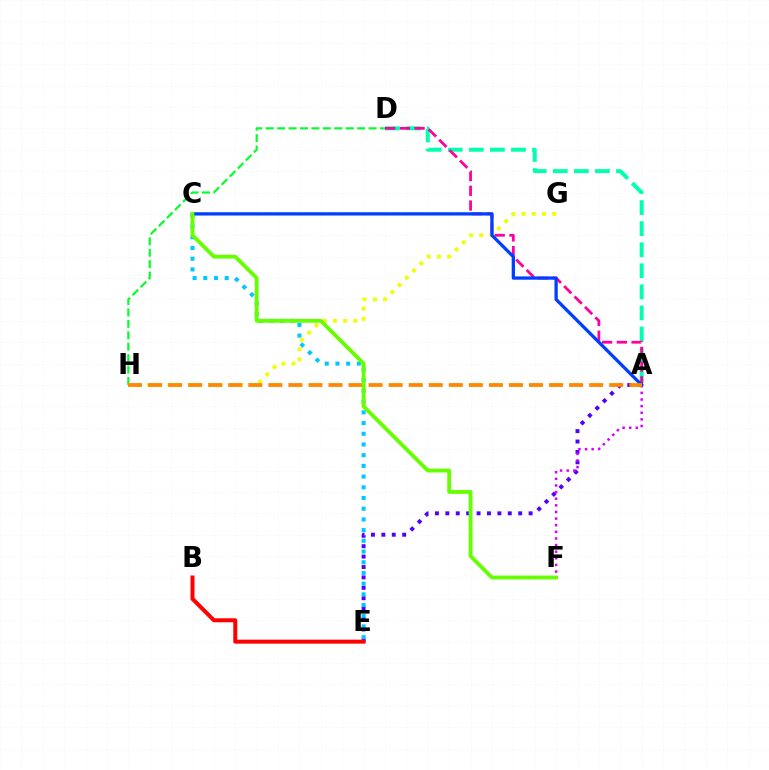{('A', 'E'): [{'color': '#4f00ff', 'line_style': 'dotted', 'thickness': 2.83}], ('C', 'E'): [{'color': '#00c7ff', 'line_style': 'dotted', 'thickness': 2.91}], ('A', 'F'): [{'color': '#d600ff', 'line_style': 'dotted', 'thickness': 1.8}], ('D', 'H'): [{'color': '#00ff27', 'line_style': 'dashed', 'thickness': 1.55}], ('A', 'D'): [{'color': '#00ffaf', 'line_style': 'dashed', 'thickness': 2.86}, {'color': '#ff00a0', 'line_style': 'dashed', 'thickness': 2.0}], ('B', 'E'): [{'color': '#ff0000', 'line_style': 'solid', 'thickness': 2.87}], ('G', 'H'): [{'color': '#eeff00', 'line_style': 'dotted', 'thickness': 2.78}], ('A', 'C'): [{'color': '#003fff', 'line_style': 'solid', 'thickness': 2.37}], ('A', 'H'): [{'color': '#ff8800', 'line_style': 'dashed', 'thickness': 2.72}], ('C', 'F'): [{'color': '#66ff00', 'line_style': 'solid', 'thickness': 2.76}]}